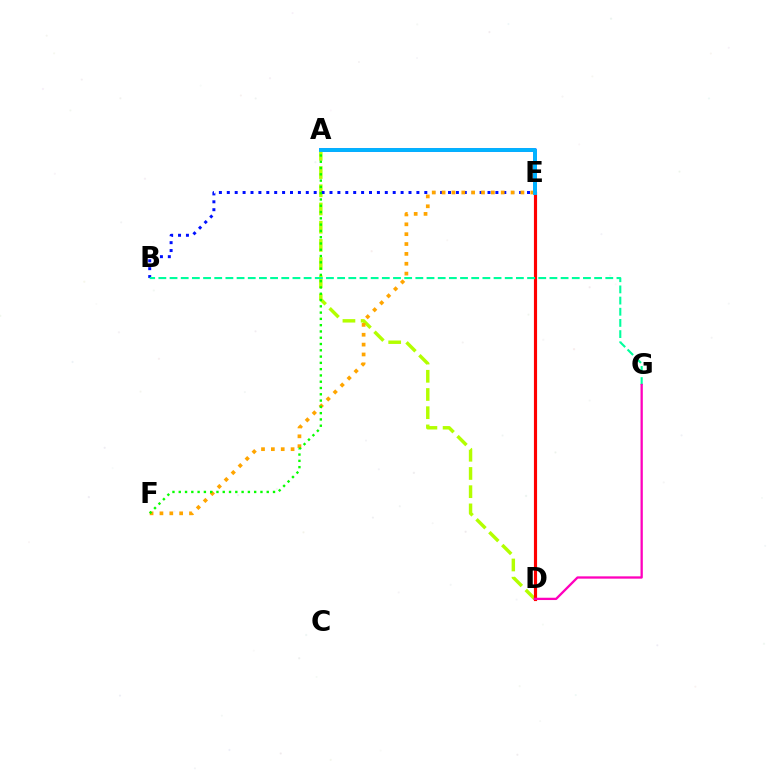{('A', 'E'): [{'color': '#9b00ff', 'line_style': 'solid', 'thickness': 2.72}, {'color': '#00b5ff', 'line_style': 'solid', 'thickness': 2.79}], ('A', 'D'): [{'color': '#b3ff00', 'line_style': 'dashed', 'thickness': 2.47}], ('B', 'E'): [{'color': '#0010ff', 'line_style': 'dotted', 'thickness': 2.15}], ('D', 'E'): [{'color': '#ff0000', 'line_style': 'solid', 'thickness': 2.27}], ('E', 'F'): [{'color': '#ffa500', 'line_style': 'dotted', 'thickness': 2.68}], ('A', 'F'): [{'color': '#08ff00', 'line_style': 'dotted', 'thickness': 1.71}], ('B', 'G'): [{'color': '#00ff9d', 'line_style': 'dashed', 'thickness': 1.52}], ('D', 'G'): [{'color': '#ff00bd', 'line_style': 'solid', 'thickness': 1.66}]}